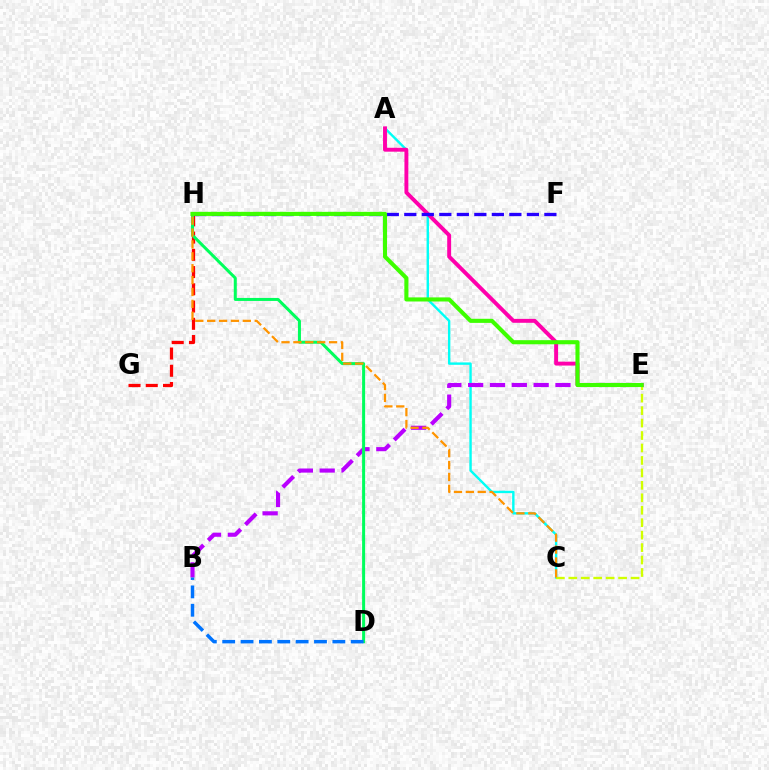{('A', 'C'): [{'color': '#00fff6', 'line_style': 'solid', 'thickness': 1.73}], ('A', 'E'): [{'color': '#ff00ac', 'line_style': 'solid', 'thickness': 2.82}], ('B', 'E'): [{'color': '#b900ff', 'line_style': 'dashed', 'thickness': 2.97}], ('C', 'E'): [{'color': '#d1ff00', 'line_style': 'dashed', 'thickness': 1.69}], ('G', 'H'): [{'color': '#ff0000', 'line_style': 'dashed', 'thickness': 2.34}], ('D', 'H'): [{'color': '#00ff5c', 'line_style': 'solid', 'thickness': 2.17}], ('C', 'H'): [{'color': '#ff9400', 'line_style': 'dashed', 'thickness': 1.61}], ('F', 'H'): [{'color': '#2500ff', 'line_style': 'dashed', 'thickness': 2.38}], ('E', 'H'): [{'color': '#3dff00', 'line_style': 'solid', 'thickness': 2.95}], ('B', 'D'): [{'color': '#0074ff', 'line_style': 'dashed', 'thickness': 2.49}]}